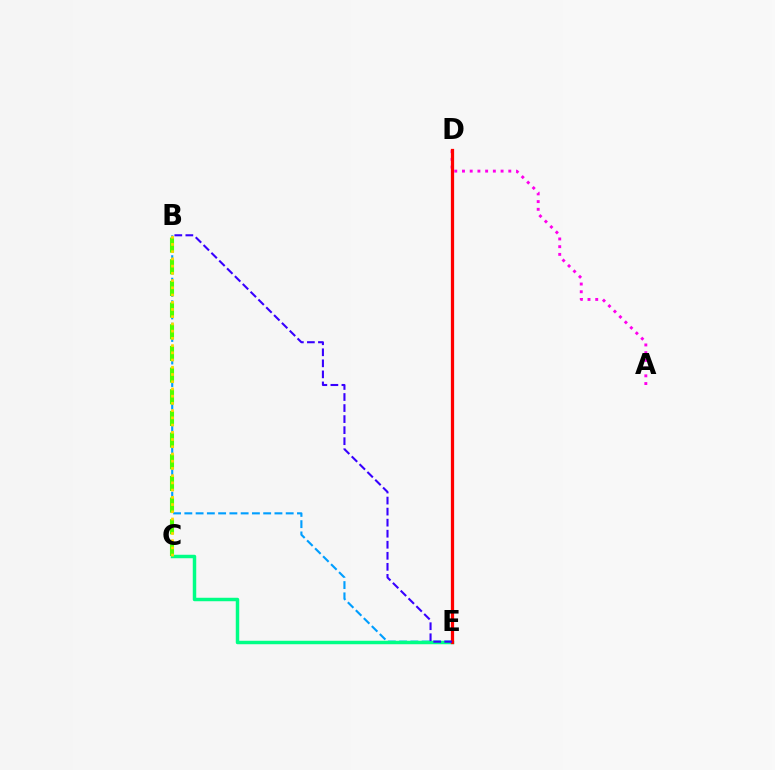{('A', 'D'): [{'color': '#ff00ed', 'line_style': 'dotted', 'thickness': 2.1}], ('B', 'E'): [{'color': '#009eff', 'line_style': 'dashed', 'thickness': 1.53}, {'color': '#3700ff', 'line_style': 'dashed', 'thickness': 1.5}], ('B', 'C'): [{'color': '#4fff00', 'line_style': 'dashed', 'thickness': 2.94}, {'color': '#ffd500', 'line_style': 'dotted', 'thickness': 1.96}], ('C', 'E'): [{'color': '#00ff86', 'line_style': 'solid', 'thickness': 2.5}], ('D', 'E'): [{'color': '#ff0000', 'line_style': 'solid', 'thickness': 2.33}]}